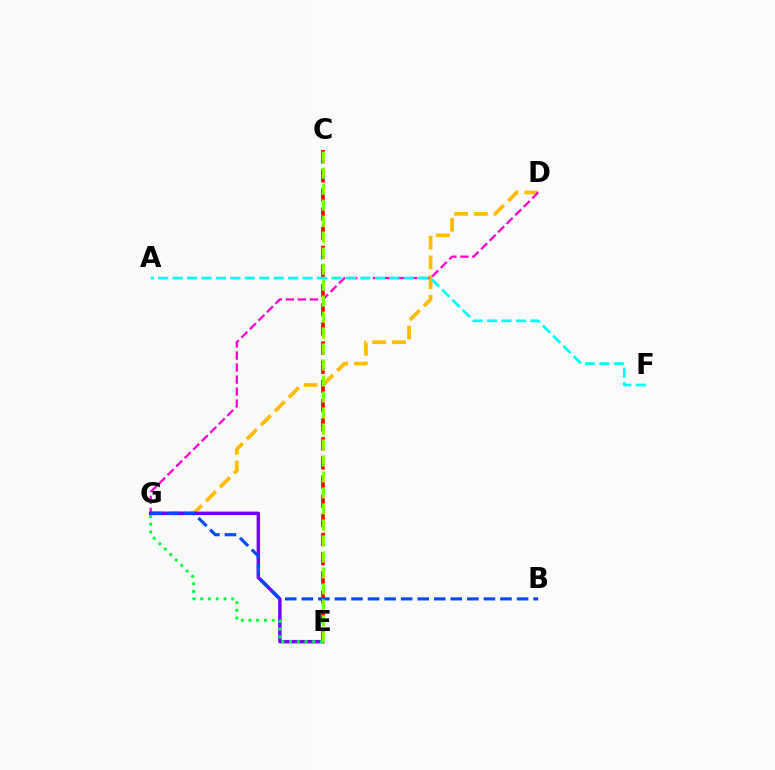{('D', 'G'): [{'color': '#ffbd00', 'line_style': 'dashed', 'thickness': 2.68}, {'color': '#ff00cf', 'line_style': 'dashed', 'thickness': 1.63}], ('C', 'E'): [{'color': '#ff0000', 'line_style': 'dashed', 'thickness': 2.6}, {'color': '#84ff00', 'line_style': 'dashed', 'thickness': 2.17}], ('E', 'G'): [{'color': '#7200ff', 'line_style': 'solid', 'thickness': 2.49}, {'color': '#00ff39', 'line_style': 'dotted', 'thickness': 2.1}], ('B', 'G'): [{'color': '#004bff', 'line_style': 'dashed', 'thickness': 2.25}], ('A', 'F'): [{'color': '#00fff6', 'line_style': 'dashed', 'thickness': 1.96}]}